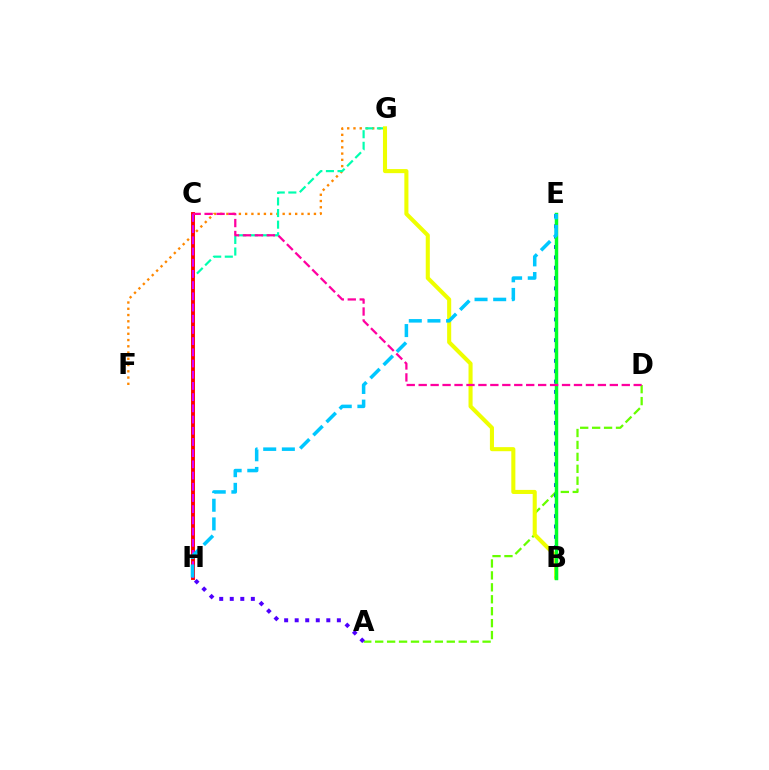{('F', 'G'): [{'color': '#ff8800', 'line_style': 'dotted', 'thickness': 1.7}], ('G', 'H'): [{'color': '#00ffaf', 'line_style': 'dashed', 'thickness': 1.58}], ('C', 'H'): [{'color': '#ff0000', 'line_style': 'solid', 'thickness': 2.8}, {'color': '#d600ff', 'line_style': 'dashed', 'thickness': 1.52}], ('A', 'D'): [{'color': '#66ff00', 'line_style': 'dashed', 'thickness': 1.62}], ('B', 'E'): [{'color': '#003fff', 'line_style': 'dotted', 'thickness': 2.81}, {'color': '#00ff27', 'line_style': 'solid', 'thickness': 2.49}], ('B', 'G'): [{'color': '#eeff00', 'line_style': 'solid', 'thickness': 2.93}], ('A', 'H'): [{'color': '#4f00ff', 'line_style': 'dotted', 'thickness': 2.86}], ('E', 'H'): [{'color': '#00c7ff', 'line_style': 'dashed', 'thickness': 2.53}], ('C', 'D'): [{'color': '#ff00a0', 'line_style': 'dashed', 'thickness': 1.62}]}